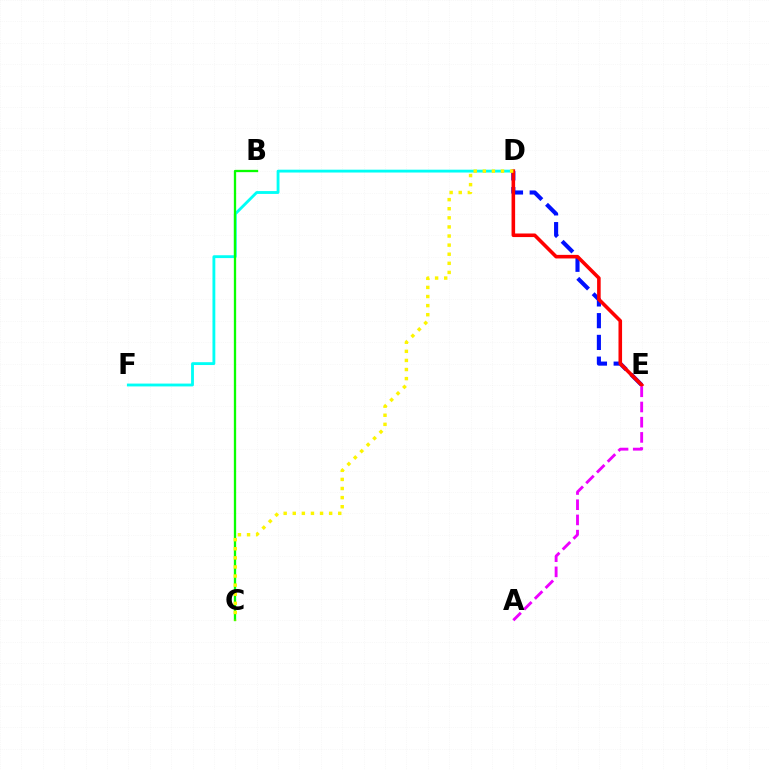{('D', 'E'): [{'color': '#0010ff', 'line_style': 'dashed', 'thickness': 2.95}, {'color': '#ff0000', 'line_style': 'solid', 'thickness': 2.58}], ('D', 'F'): [{'color': '#00fff6', 'line_style': 'solid', 'thickness': 2.05}], ('B', 'C'): [{'color': '#08ff00', 'line_style': 'solid', 'thickness': 1.66}], ('C', 'D'): [{'color': '#fcf500', 'line_style': 'dotted', 'thickness': 2.47}], ('A', 'E'): [{'color': '#ee00ff', 'line_style': 'dashed', 'thickness': 2.07}]}